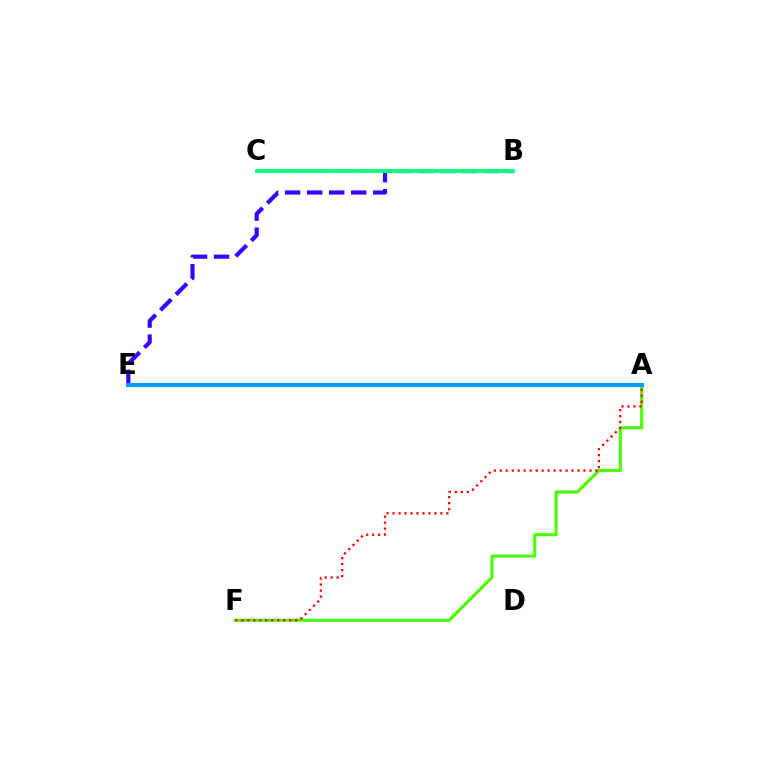{('A', 'F'): [{'color': '#4fff00', 'line_style': 'solid', 'thickness': 2.26}, {'color': '#ff0000', 'line_style': 'dotted', 'thickness': 1.62}], ('B', 'E'): [{'color': '#3700ff', 'line_style': 'dashed', 'thickness': 2.99}], ('B', 'C'): [{'color': '#ffd500', 'line_style': 'dashed', 'thickness': 2.74}, {'color': '#00ff86', 'line_style': 'solid', 'thickness': 2.75}], ('A', 'E'): [{'color': '#ff00ed', 'line_style': 'dashed', 'thickness': 2.57}, {'color': '#009eff', 'line_style': 'solid', 'thickness': 2.92}]}